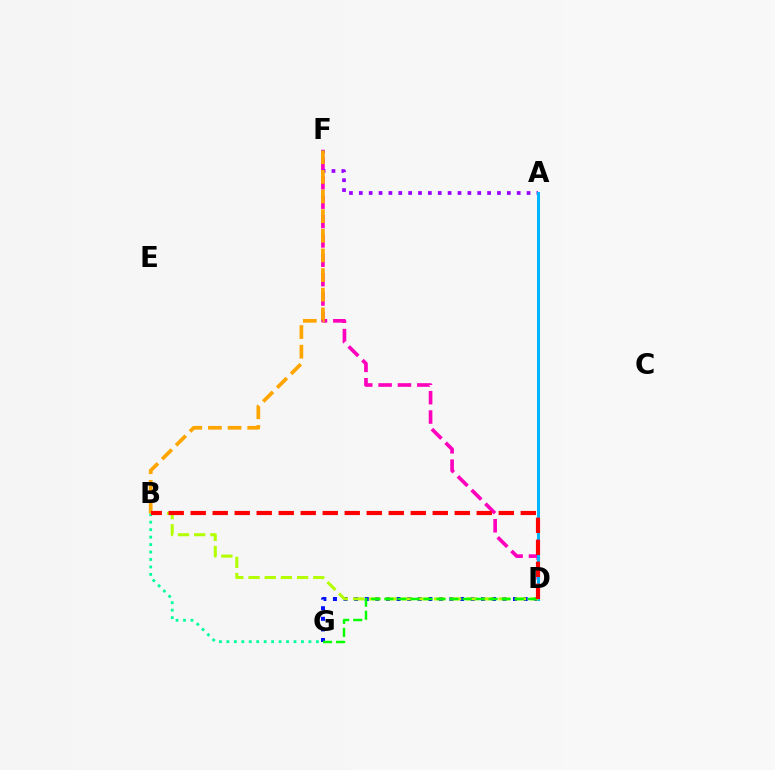{('D', 'F'): [{'color': '#ff00bd', 'line_style': 'dashed', 'thickness': 2.63}], ('B', 'G'): [{'color': '#00ff9d', 'line_style': 'dotted', 'thickness': 2.03}], ('D', 'G'): [{'color': '#0010ff', 'line_style': 'dotted', 'thickness': 2.88}, {'color': '#08ff00', 'line_style': 'dashed', 'thickness': 1.77}], ('A', 'F'): [{'color': '#9b00ff', 'line_style': 'dotted', 'thickness': 2.68}], ('A', 'D'): [{'color': '#00b5ff', 'line_style': 'solid', 'thickness': 2.16}], ('B', 'D'): [{'color': '#b3ff00', 'line_style': 'dashed', 'thickness': 2.2}, {'color': '#ff0000', 'line_style': 'dashed', 'thickness': 2.99}], ('B', 'F'): [{'color': '#ffa500', 'line_style': 'dashed', 'thickness': 2.67}]}